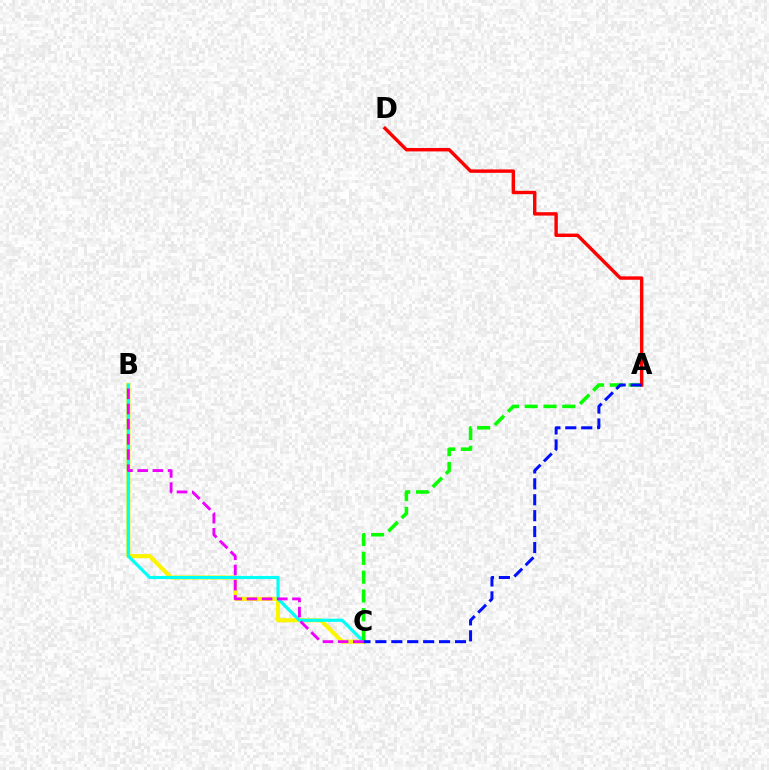{('B', 'C'): [{'color': '#fcf500', 'line_style': 'solid', 'thickness': 2.95}, {'color': '#00fff6', 'line_style': 'solid', 'thickness': 2.28}, {'color': '#ee00ff', 'line_style': 'dashed', 'thickness': 2.06}], ('A', 'C'): [{'color': '#08ff00', 'line_style': 'dashed', 'thickness': 2.55}, {'color': '#0010ff', 'line_style': 'dashed', 'thickness': 2.16}], ('A', 'D'): [{'color': '#ff0000', 'line_style': 'solid', 'thickness': 2.45}]}